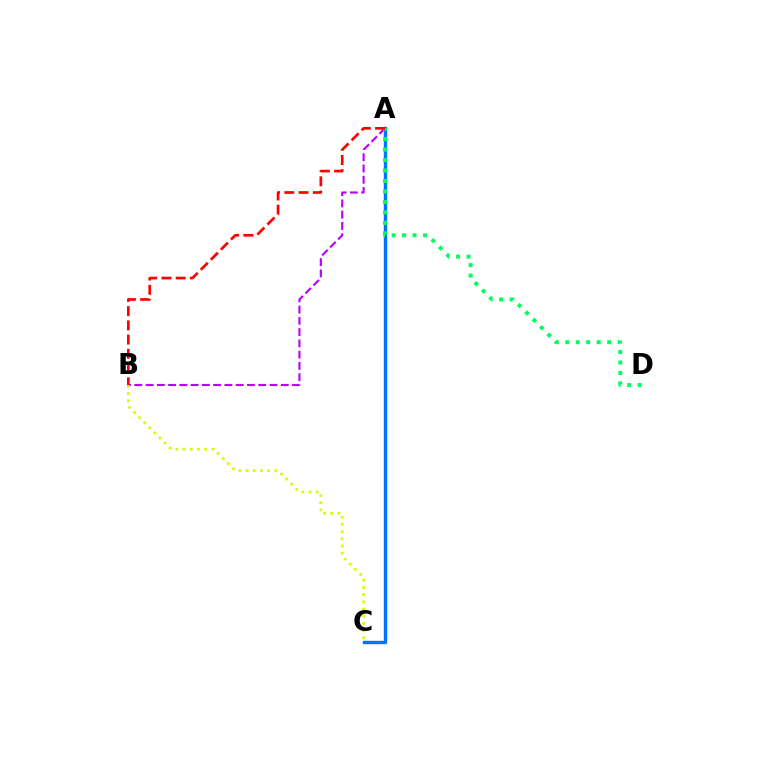{('A', 'C'): [{'color': '#0074ff', 'line_style': 'solid', 'thickness': 2.44}], ('A', 'B'): [{'color': '#b900ff', 'line_style': 'dashed', 'thickness': 1.53}, {'color': '#ff0000', 'line_style': 'dashed', 'thickness': 1.93}], ('B', 'C'): [{'color': '#d1ff00', 'line_style': 'dotted', 'thickness': 1.95}], ('A', 'D'): [{'color': '#00ff5c', 'line_style': 'dotted', 'thickness': 2.85}]}